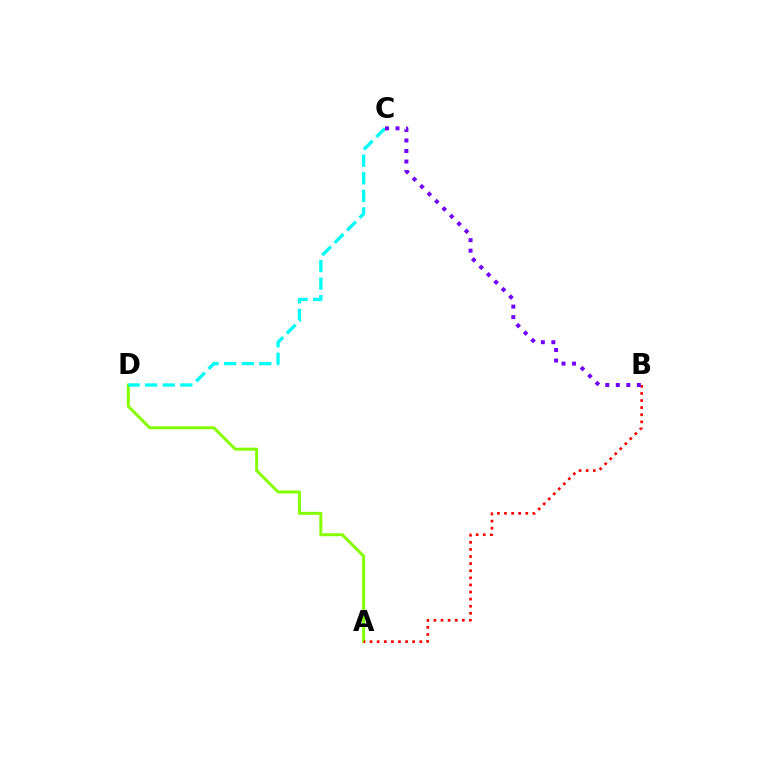{('A', 'D'): [{'color': '#84ff00', 'line_style': 'solid', 'thickness': 2.15}], ('A', 'B'): [{'color': '#ff0000', 'line_style': 'dotted', 'thickness': 1.93}], ('C', 'D'): [{'color': '#00fff6', 'line_style': 'dashed', 'thickness': 2.39}], ('B', 'C'): [{'color': '#7200ff', 'line_style': 'dotted', 'thickness': 2.86}]}